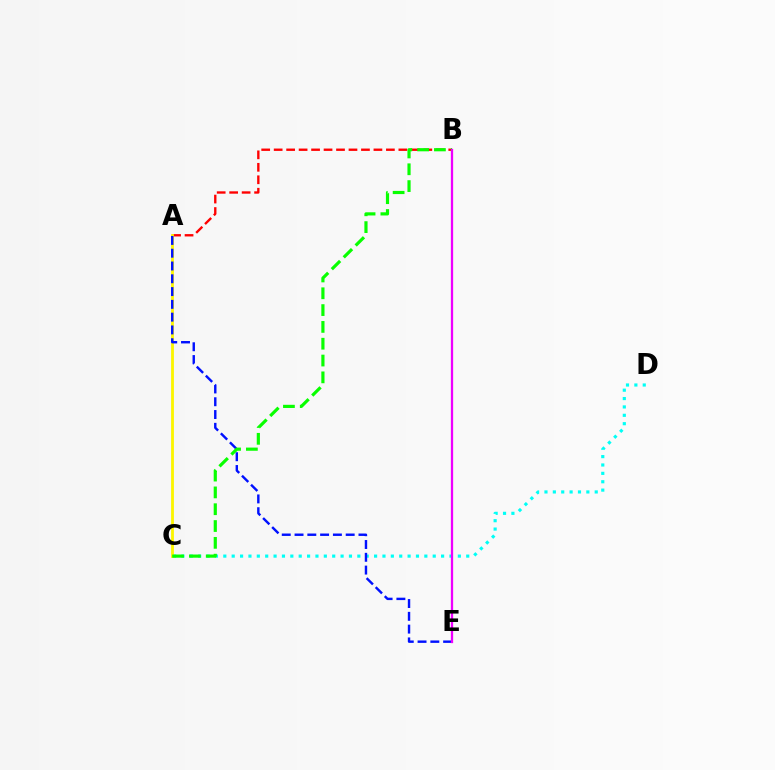{('A', 'B'): [{'color': '#ff0000', 'line_style': 'dashed', 'thickness': 1.69}], ('C', 'D'): [{'color': '#00fff6', 'line_style': 'dotted', 'thickness': 2.28}], ('A', 'C'): [{'color': '#fcf500', 'line_style': 'solid', 'thickness': 2.03}], ('A', 'E'): [{'color': '#0010ff', 'line_style': 'dashed', 'thickness': 1.74}], ('B', 'C'): [{'color': '#08ff00', 'line_style': 'dashed', 'thickness': 2.28}], ('B', 'E'): [{'color': '#ee00ff', 'line_style': 'solid', 'thickness': 1.64}]}